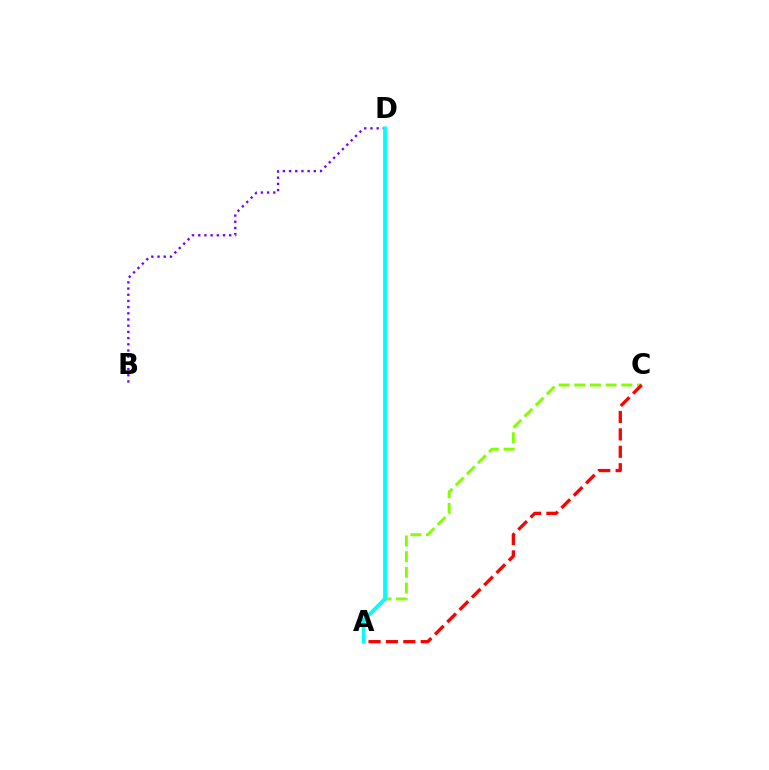{('A', 'C'): [{'color': '#84ff00', 'line_style': 'dashed', 'thickness': 2.13}, {'color': '#ff0000', 'line_style': 'dashed', 'thickness': 2.36}], ('B', 'D'): [{'color': '#7200ff', 'line_style': 'dotted', 'thickness': 1.68}], ('A', 'D'): [{'color': '#00fff6', 'line_style': 'solid', 'thickness': 2.73}]}